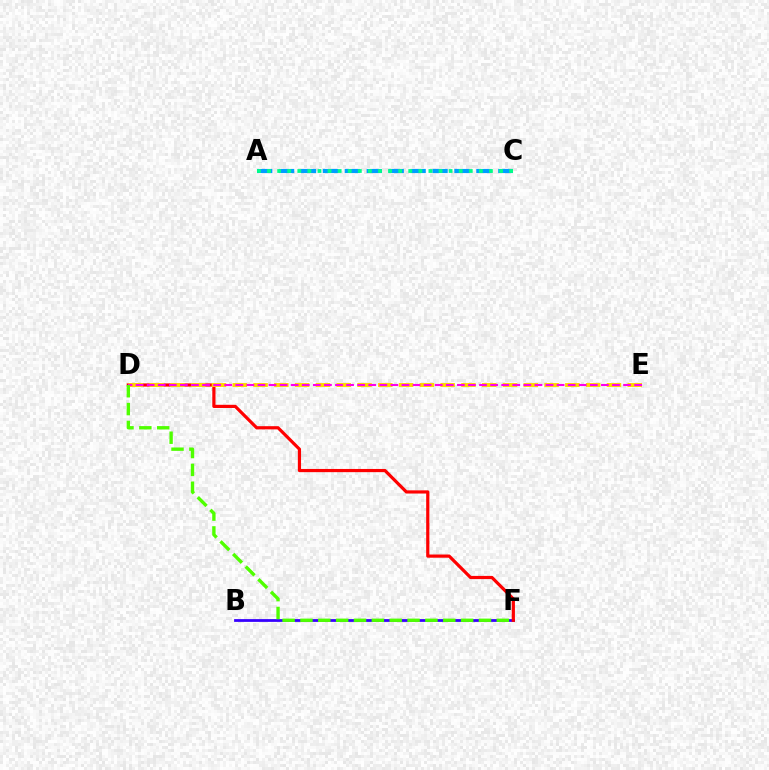{('B', 'F'): [{'color': '#3700ff', 'line_style': 'solid', 'thickness': 2.0}], ('D', 'F'): [{'color': '#ff0000', 'line_style': 'solid', 'thickness': 2.3}, {'color': '#4fff00', 'line_style': 'dashed', 'thickness': 2.43}], ('D', 'E'): [{'color': '#ffd500', 'line_style': 'dashed', 'thickness': 2.82}, {'color': '#ff00ed', 'line_style': 'dashed', 'thickness': 1.51}], ('A', 'C'): [{'color': '#009eff', 'line_style': 'dashed', 'thickness': 2.98}, {'color': '#00ff86', 'line_style': 'dotted', 'thickness': 2.74}]}